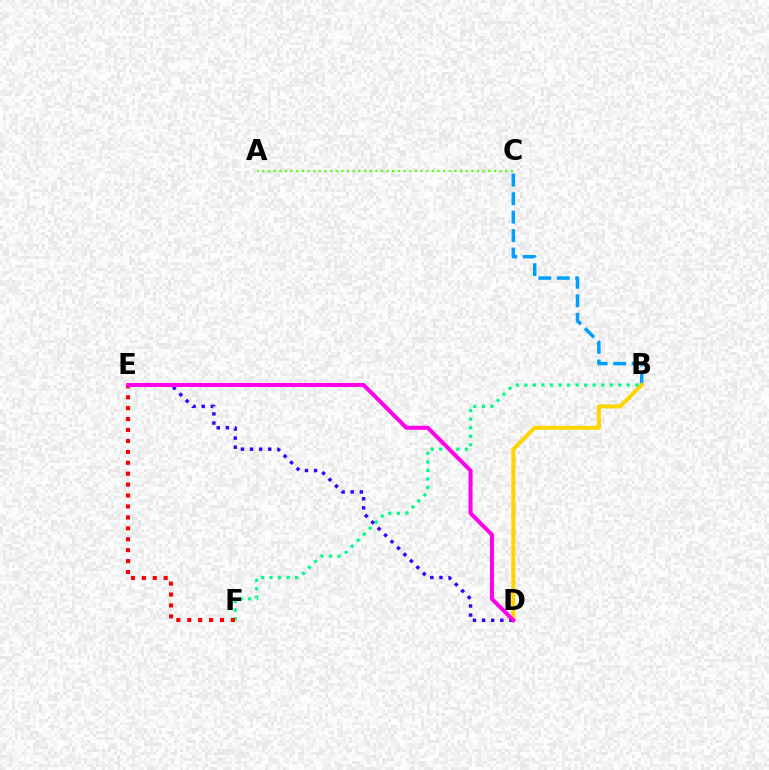{('B', 'C'): [{'color': '#009eff', 'line_style': 'dashed', 'thickness': 2.51}], ('B', 'D'): [{'color': '#ffd500', 'line_style': 'solid', 'thickness': 2.87}], ('B', 'F'): [{'color': '#00ff86', 'line_style': 'dotted', 'thickness': 2.32}], ('D', 'E'): [{'color': '#3700ff', 'line_style': 'dotted', 'thickness': 2.48}, {'color': '#ff00ed', 'line_style': 'solid', 'thickness': 2.89}], ('A', 'C'): [{'color': '#4fff00', 'line_style': 'dotted', 'thickness': 1.54}], ('E', 'F'): [{'color': '#ff0000', 'line_style': 'dotted', 'thickness': 2.97}]}